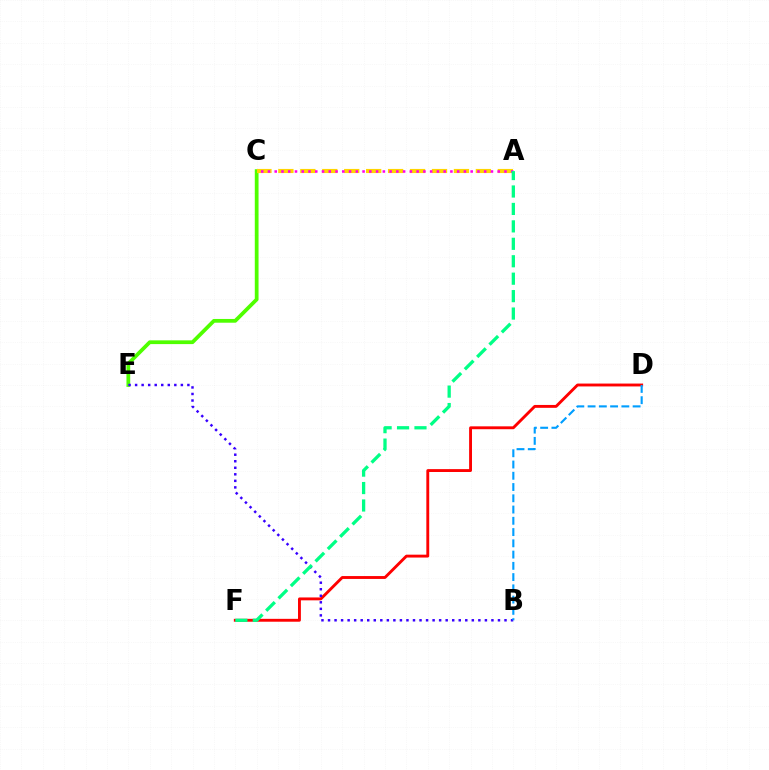{('D', 'F'): [{'color': '#ff0000', 'line_style': 'solid', 'thickness': 2.07}], ('C', 'E'): [{'color': '#4fff00', 'line_style': 'solid', 'thickness': 2.7}], ('A', 'C'): [{'color': '#ffd500', 'line_style': 'dashed', 'thickness': 2.98}, {'color': '#ff00ed', 'line_style': 'dotted', 'thickness': 1.84}], ('B', 'E'): [{'color': '#3700ff', 'line_style': 'dotted', 'thickness': 1.78}], ('B', 'D'): [{'color': '#009eff', 'line_style': 'dashed', 'thickness': 1.53}], ('A', 'F'): [{'color': '#00ff86', 'line_style': 'dashed', 'thickness': 2.37}]}